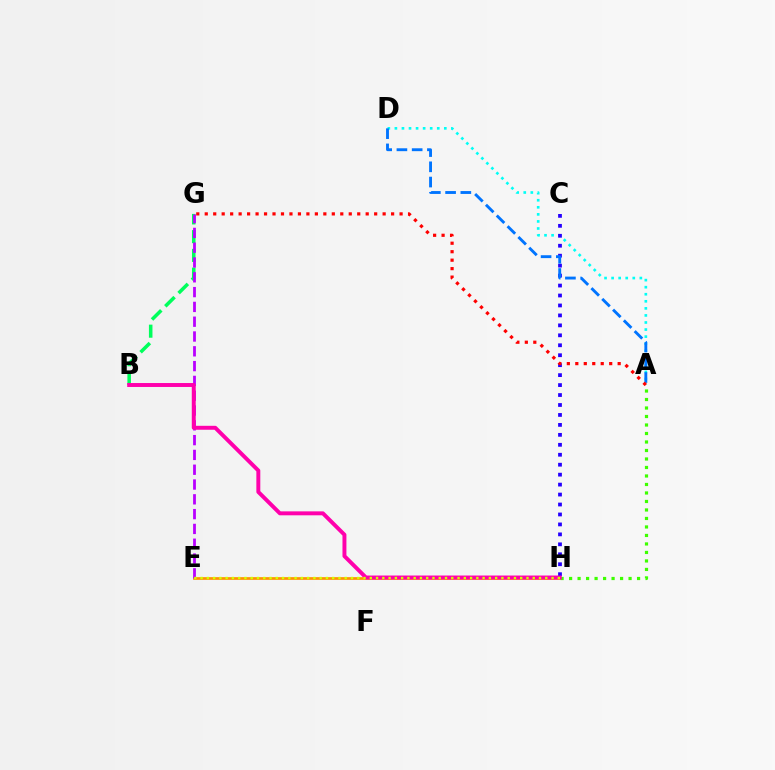{('A', 'D'): [{'color': '#00fff6', 'line_style': 'dotted', 'thickness': 1.92}, {'color': '#0074ff', 'line_style': 'dashed', 'thickness': 2.07}], ('C', 'H'): [{'color': '#2500ff', 'line_style': 'dotted', 'thickness': 2.7}], ('E', 'H'): [{'color': '#ff9400', 'line_style': 'solid', 'thickness': 1.96}, {'color': '#d1ff00', 'line_style': 'dotted', 'thickness': 1.7}], ('A', 'H'): [{'color': '#3dff00', 'line_style': 'dotted', 'thickness': 2.31}], ('A', 'G'): [{'color': '#ff0000', 'line_style': 'dotted', 'thickness': 2.3}], ('B', 'G'): [{'color': '#00ff5c', 'line_style': 'dashed', 'thickness': 2.55}], ('E', 'G'): [{'color': '#b900ff', 'line_style': 'dashed', 'thickness': 2.01}], ('B', 'H'): [{'color': '#ff00ac', 'line_style': 'solid', 'thickness': 2.84}]}